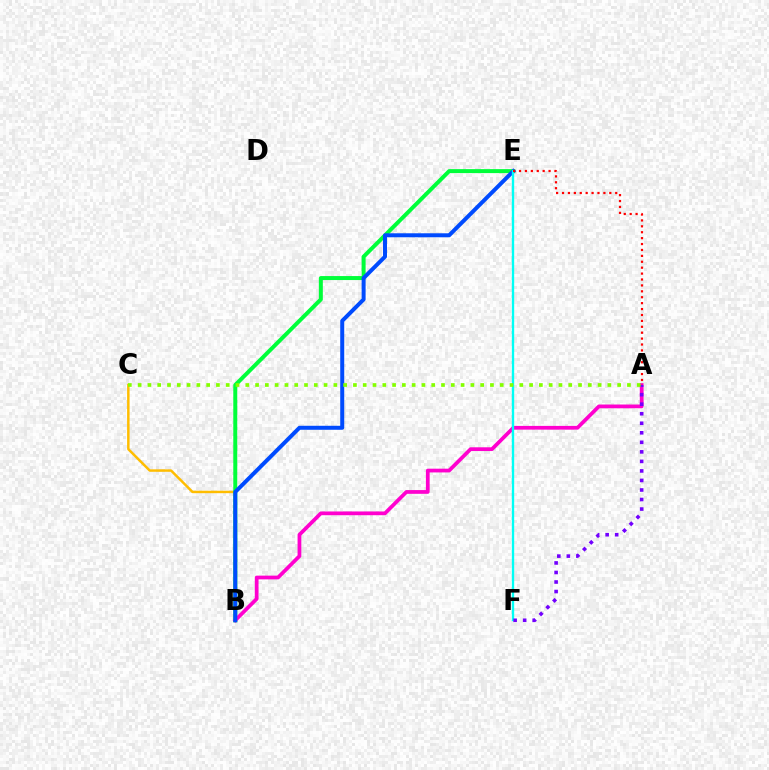{('B', 'C'): [{'color': '#ffbd00', 'line_style': 'solid', 'thickness': 1.79}], ('B', 'E'): [{'color': '#00ff39', 'line_style': 'solid', 'thickness': 2.87}, {'color': '#004bff', 'line_style': 'solid', 'thickness': 2.88}], ('A', 'B'): [{'color': '#ff00cf', 'line_style': 'solid', 'thickness': 2.7}], ('E', 'F'): [{'color': '#00fff6', 'line_style': 'solid', 'thickness': 1.7}], ('A', 'E'): [{'color': '#ff0000', 'line_style': 'dotted', 'thickness': 1.61}], ('A', 'F'): [{'color': '#7200ff', 'line_style': 'dotted', 'thickness': 2.59}], ('A', 'C'): [{'color': '#84ff00', 'line_style': 'dotted', 'thickness': 2.66}]}